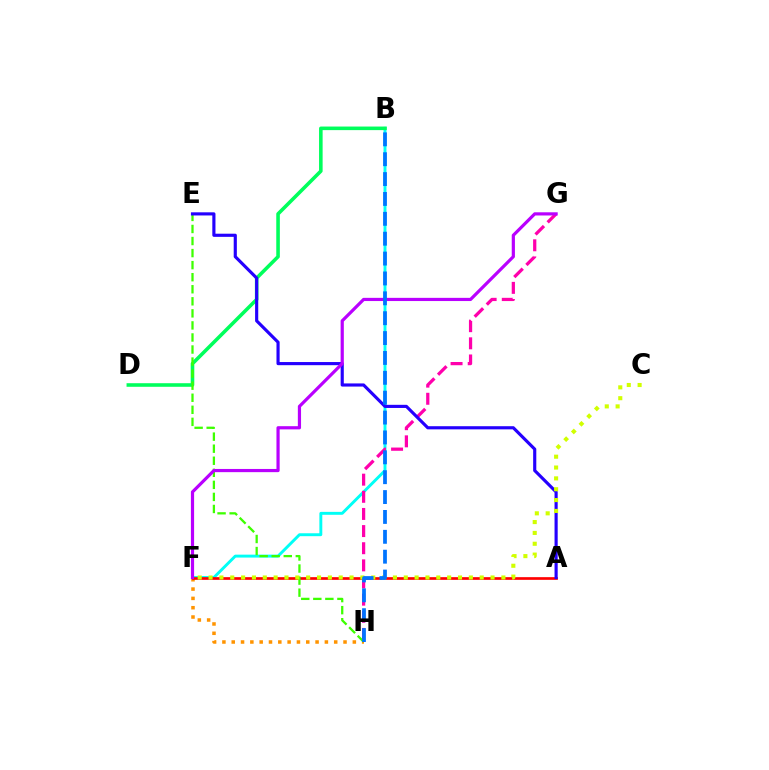{('B', 'F'): [{'color': '#00fff6', 'line_style': 'solid', 'thickness': 2.1}], ('F', 'H'): [{'color': '#ff9400', 'line_style': 'dotted', 'thickness': 2.53}], ('B', 'D'): [{'color': '#00ff5c', 'line_style': 'solid', 'thickness': 2.57}], ('A', 'F'): [{'color': '#ff0000', 'line_style': 'solid', 'thickness': 1.93}], ('G', 'H'): [{'color': '#ff00ac', 'line_style': 'dashed', 'thickness': 2.33}], ('E', 'H'): [{'color': '#3dff00', 'line_style': 'dashed', 'thickness': 1.64}], ('A', 'E'): [{'color': '#2500ff', 'line_style': 'solid', 'thickness': 2.27}], ('C', 'F'): [{'color': '#d1ff00', 'line_style': 'dotted', 'thickness': 2.95}], ('F', 'G'): [{'color': '#b900ff', 'line_style': 'solid', 'thickness': 2.3}], ('B', 'H'): [{'color': '#0074ff', 'line_style': 'dashed', 'thickness': 2.7}]}